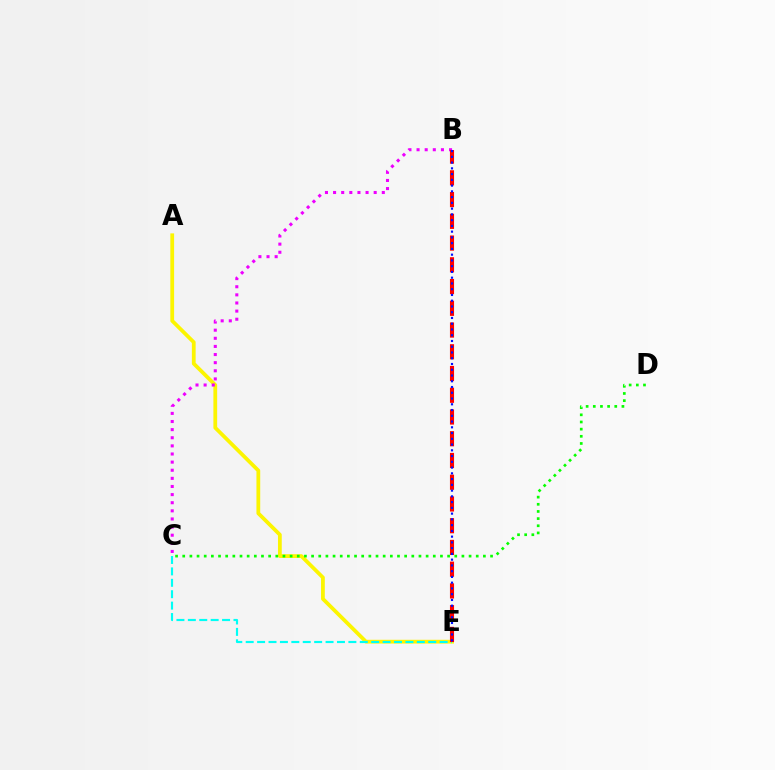{('A', 'E'): [{'color': '#fcf500', 'line_style': 'solid', 'thickness': 2.72}], ('C', 'E'): [{'color': '#00fff6', 'line_style': 'dashed', 'thickness': 1.55}], ('B', 'C'): [{'color': '#ee00ff', 'line_style': 'dotted', 'thickness': 2.21}], ('B', 'E'): [{'color': '#ff0000', 'line_style': 'dashed', 'thickness': 2.95}, {'color': '#0010ff', 'line_style': 'dotted', 'thickness': 1.56}], ('C', 'D'): [{'color': '#08ff00', 'line_style': 'dotted', 'thickness': 1.94}]}